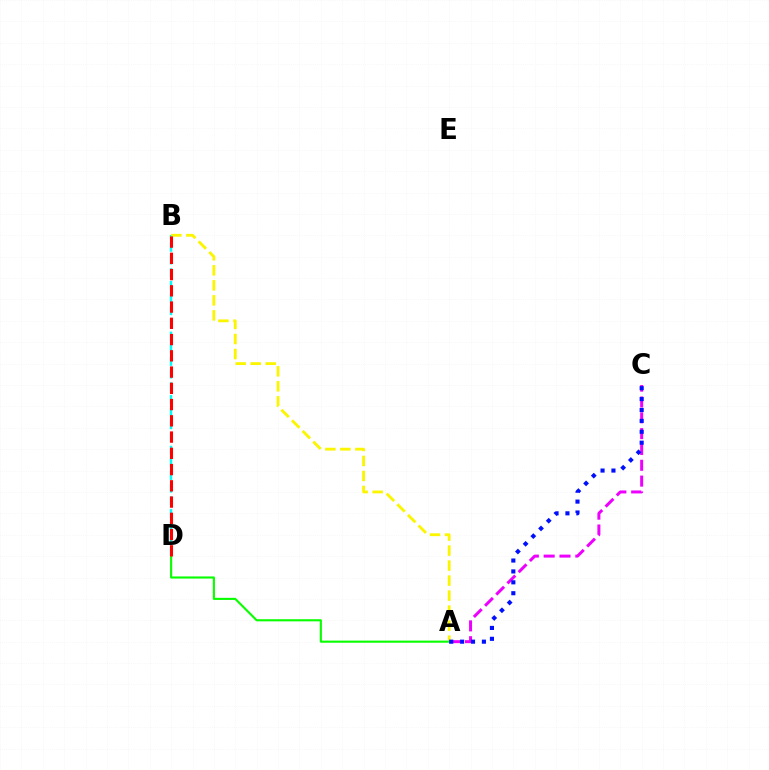{('B', 'D'): [{'color': '#00fff6', 'line_style': 'dashed', 'thickness': 1.72}, {'color': '#ff0000', 'line_style': 'dashed', 'thickness': 2.21}], ('A', 'C'): [{'color': '#ee00ff', 'line_style': 'dashed', 'thickness': 2.15}, {'color': '#0010ff', 'line_style': 'dotted', 'thickness': 2.96}], ('A', 'B'): [{'color': '#fcf500', 'line_style': 'dashed', 'thickness': 2.04}], ('A', 'D'): [{'color': '#08ff00', 'line_style': 'solid', 'thickness': 1.53}]}